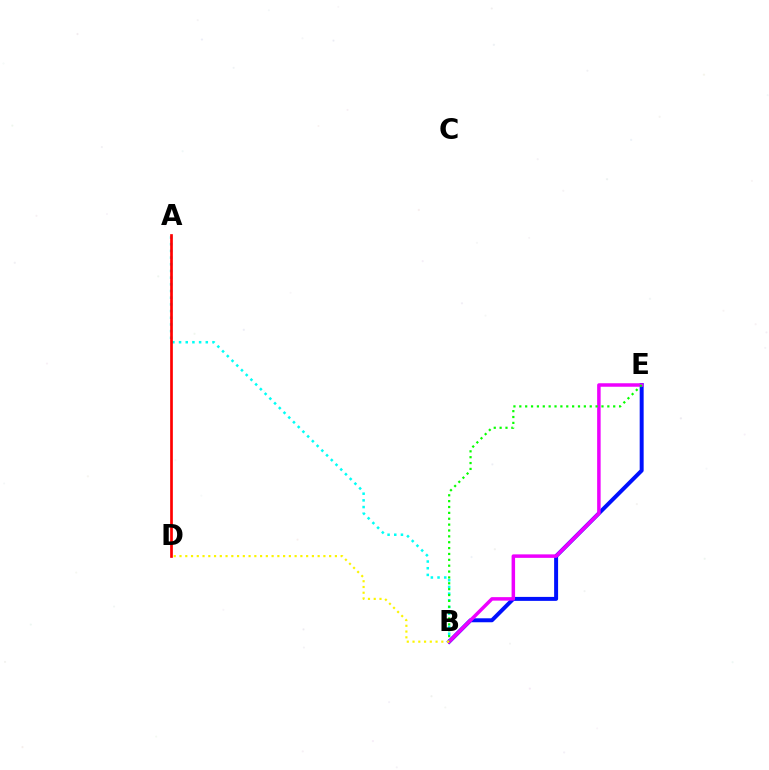{('A', 'B'): [{'color': '#00fff6', 'line_style': 'dotted', 'thickness': 1.82}], ('B', 'E'): [{'color': '#0010ff', 'line_style': 'solid', 'thickness': 2.85}, {'color': '#ee00ff', 'line_style': 'solid', 'thickness': 2.52}, {'color': '#08ff00', 'line_style': 'dotted', 'thickness': 1.59}], ('A', 'D'): [{'color': '#ff0000', 'line_style': 'solid', 'thickness': 1.94}], ('B', 'D'): [{'color': '#fcf500', 'line_style': 'dotted', 'thickness': 1.56}]}